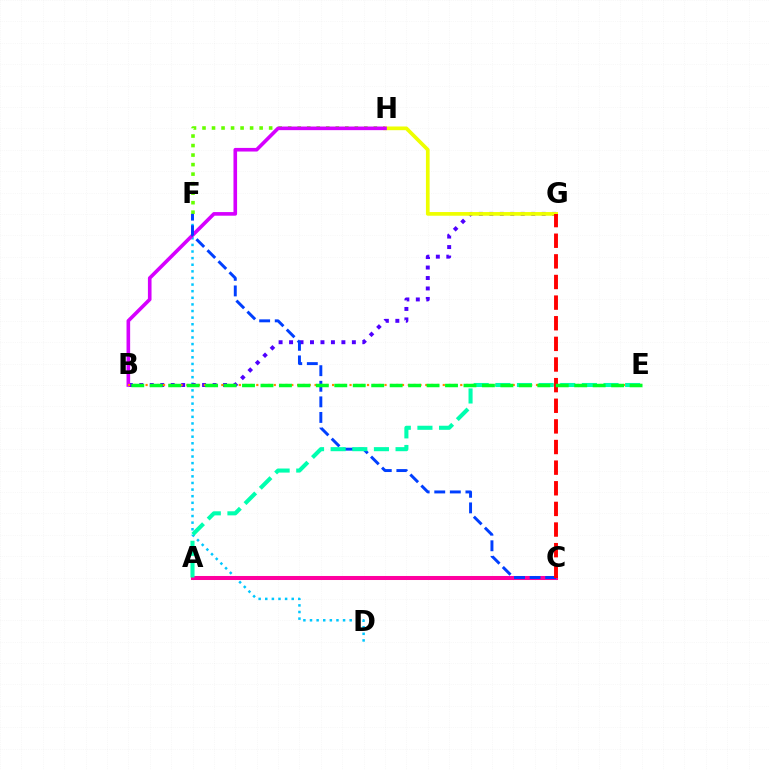{('D', 'F'): [{'color': '#00c7ff', 'line_style': 'dotted', 'thickness': 1.8}], ('F', 'H'): [{'color': '#66ff00', 'line_style': 'dotted', 'thickness': 2.59}], ('A', 'C'): [{'color': '#ff00a0', 'line_style': 'solid', 'thickness': 2.9}], ('B', 'G'): [{'color': '#4f00ff', 'line_style': 'dotted', 'thickness': 2.84}], ('G', 'H'): [{'color': '#eeff00', 'line_style': 'solid', 'thickness': 2.66}], ('B', 'H'): [{'color': '#d600ff', 'line_style': 'solid', 'thickness': 2.61}], ('C', 'F'): [{'color': '#003fff', 'line_style': 'dashed', 'thickness': 2.12}], ('B', 'E'): [{'color': '#ff8800', 'line_style': 'dotted', 'thickness': 1.58}, {'color': '#00ff27', 'line_style': 'dashed', 'thickness': 2.51}], ('A', 'E'): [{'color': '#00ffaf', 'line_style': 'dashed', 'thickness': 2.94}], ('C', 'G'): [{'color': '#ff0000', 'line_style': 'dashed', 'thickness': 2.8}]}